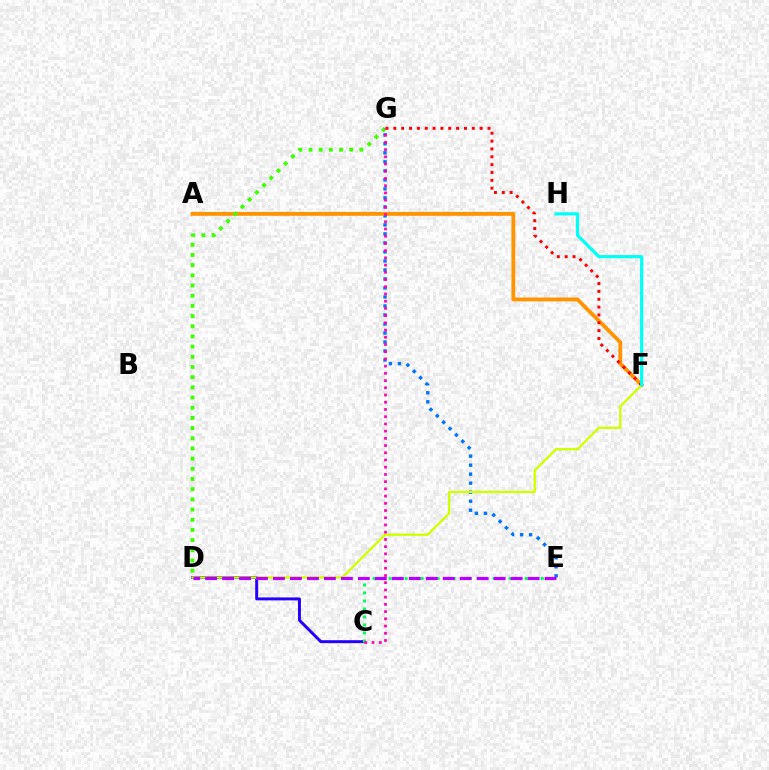{('E', 'G'): [{'color': '#0074ff', 'line_style': 'dotted', 'thickness': 2.45}], ('C', 'D'): [{'color': '#2500ff', 'line_style': 'solid', 'thickness': 2.13}], ('A', 'F'): [{'color': '#ff9400', 'line_style': 'solid', 'thickness': 2.76}], ('C', 'E'): [{'color': '#00ff5c', 'line_style': 'dotted', 'thickness': 2.18}], ('D', 'F'): [{'color': '#d1ff00', 'line_style': 'solid', 'thickness': 1.67}], ('D', 'G'): [{'color': '#3dff00', 'line_style': 'dotted', 'thickness': 2.77}], ('F', 'G'): [{'color': '#ff0000', 'line_style': 'dotted', 'thickness': 2.13}], ('F', 'H'): [{'color': '#00fff6', 'line_style': 'solid', 'thickness': 2.3}], ('C', 'G'): [{'color': '#ff00ac', 'line_style': 'dotted', 'thickness': 1.96}], ('D', 'E'): [{'color': '#b900ff', 'line_style': 'dashed', 'thickness': 2.31}]}